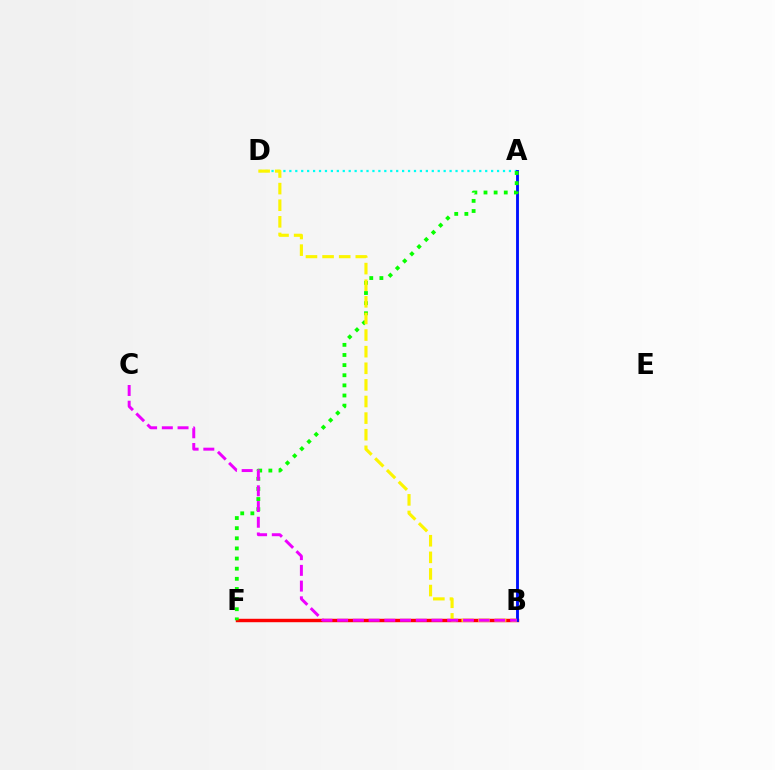{('B', 'F'): [{'color': '#ff0000', 'line_style': 'solid', 'thickness': 2.47}], ('A', 'D'): [{'color': '#00fff6', 'line_style': 'dotted', 'thickness': 1.61}], ('A', 'B'): [{'color': '#0010ff', 'line_style': 'solid', 'thickness': 2.07}], ('A', 'F'): [{'color': '#08ff00', 'line_style': 'dotted', 'thickness': 2.75}], ('B', 'D'): [{'color': '#fcf500', 'line_style': 'dashed', 'thickness': 2.26}], ('B', 'C'): [{'color': '#ee00ff', 'line_style': 'dashed', 'thickness': 2.14}]}